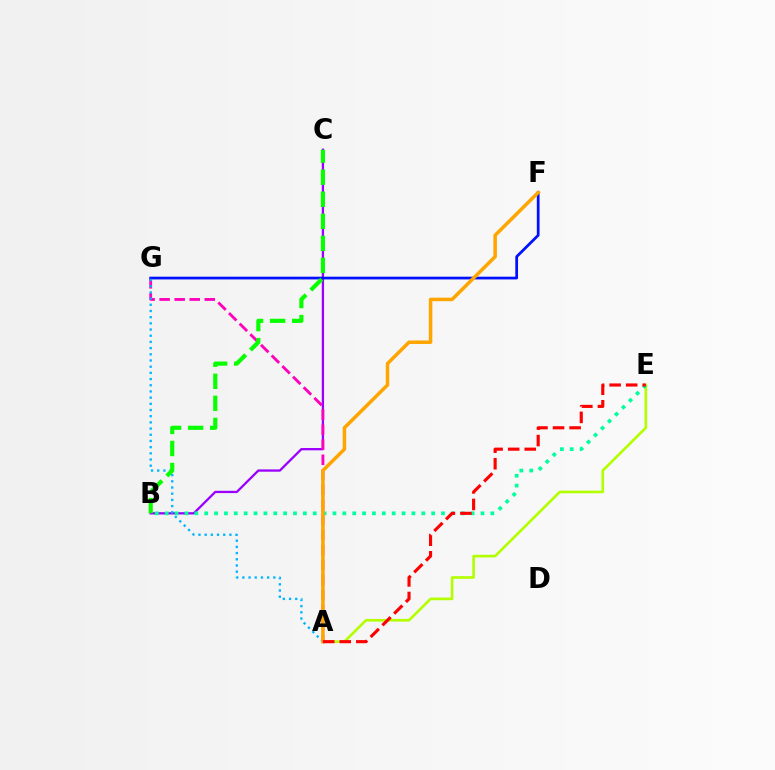{('A', 'E'): [{'color': '#b3ff00', 'line_style': 'solid', 'thickness': 1.91}, {'color': '#ff0000', 'line_style': 'dashed', 'thickness': 2.25}], ('B', 'C'): [{'color': '#9b00ff', 'line_style': 'solid', 'thickness': 1.65}, {'color': '#08ff00', 'line_style': 'dashed', 'thickness': 2.99}], ('A', 'G'): [{'color': '#ff00bd', 'line_style': 'dashed', 'thickness': 2.04}, {'color': '#00b5ff', 'line_style': 'dotted', 'thickness': 1.68}], ('F', 'G'): [{'color': '#0010ff', 'line_style': 'solid', 'thickness': 1.97}], ('B', 'E'): [{'color': '#00ff9d', 'line_style': 'dotted', 'thickness': 2.68}], ('A', 'F'): [{'color': '#ffa500', 'line_style': 'solid', 'thickness': 2.53}]}